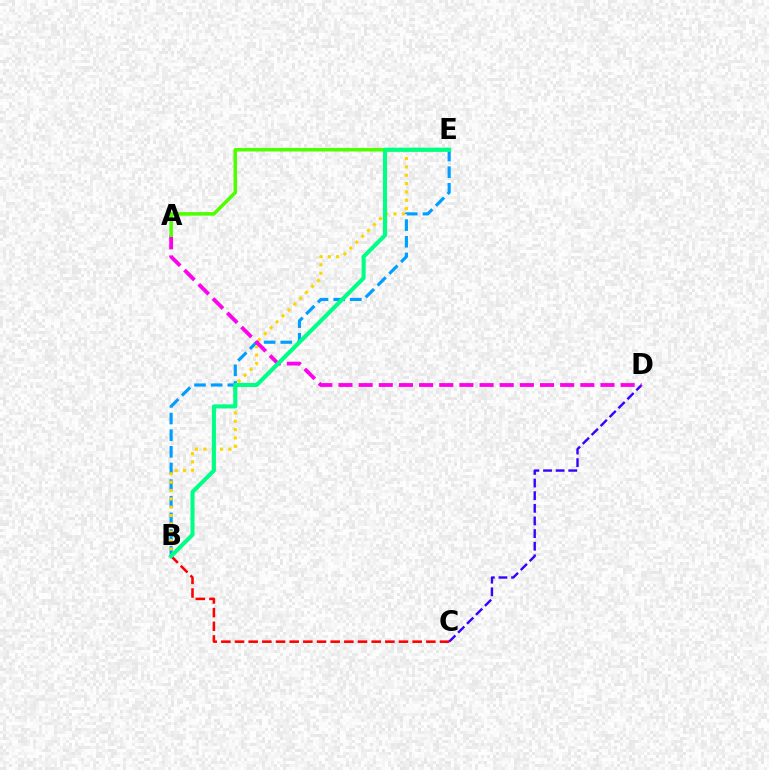{('C', 'D'): [{'color': '#3700ff', 'line_style': 'dashed', 'thickness': 1.72}], ('B', 'E'): [{'color': '#009eff', 'line_style': 'dashed', 'thickness': 2.26}, {'color': '#ffd500', 'line_style': 'dotted', 'thickness': 2.27}, {'color': '#00ff86', 'line_style': 'solid', 'thickness': 2.94}], ('B', 'C'): [{'color': '#ff0000', 'line_style': 'dashed', 'thickness': 1.86}], ('A', 'D'): [{'color': '#ff00ed', 'line_style': 'dashed', 'thickness': 2.74}], ('A', 'E'): [{'color': '#4fff00', 'line_style': 'solid', 'thickness': 2.56}]}